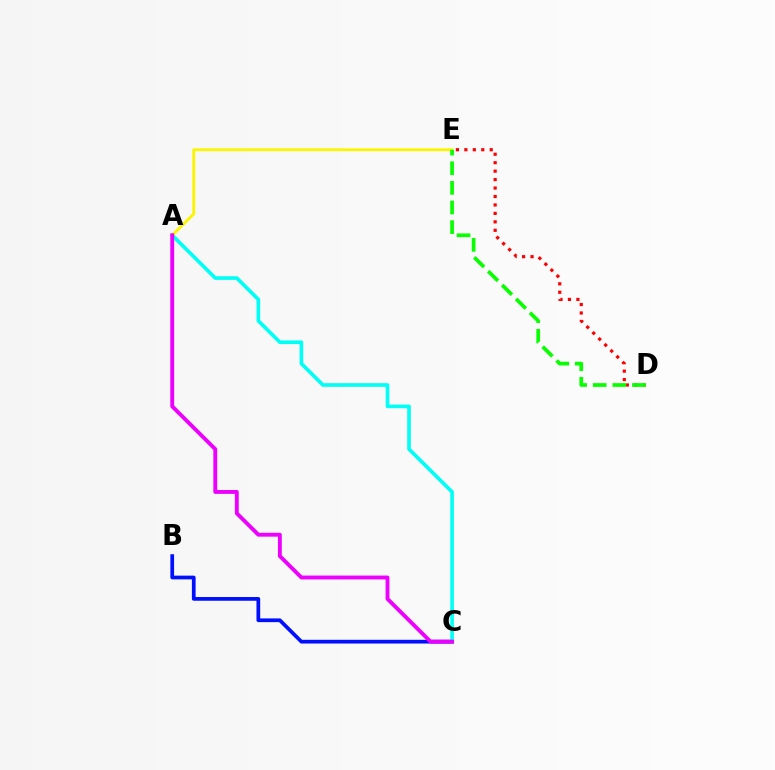{('D', 'E'): [{'color': '#ff0000', 'line_style': 'dotted', 'thickness': 2.3}, {'color': '#08ff00', 'line_style': 'dashed', 'thickness': 2.67}], ('B', 'C'): [{'color': '#0010ff', 'line_style': 'solid', 'thickness': 2.68}], ('A', 'C'): [{'color': '#00fff6', 'line_style': 'solid', 'thickness': 2.61}, {'color': '#ee00ff', 'line_style': 'solid', 'thickness': 2.78}], ('A', 'E'): [{'color': '#fcf500', 'line_style': 'solid', 'thickness': 2.06}]}